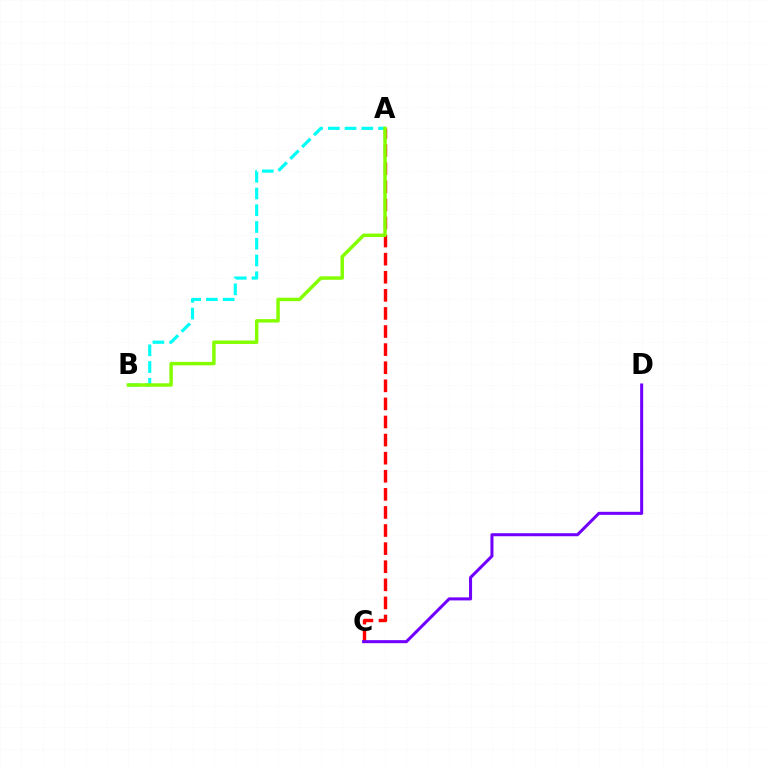{('A', 'C'): [{'color': '#ff0000', 'line_style': 'dashed', 'thickness': 2.46}], ('A', 'B'): [{'color': '#00fff6', 'line_style': 'dashed', 'thickness': 2.28}, {'color': '#84ff00', 'line_style': 'solid', 'thickness': 2.49}], ('C', 'D'): [{'color': '#7200ff', 'line_style': 'solid', 'thickness': 2.19}]}